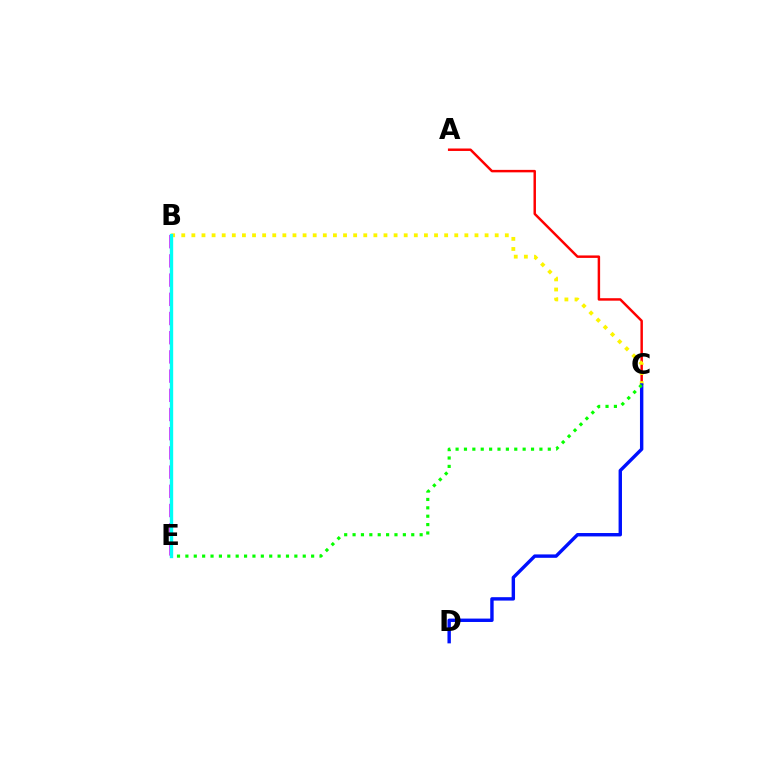{('A', 'C'): [{'color': '#ff0000', 'line_style': 'solid', 'thickness': 1.77}], ('B', 'C'): [{'color': '#fcf500', 'line_style': 'dotted', 'thickness': 2.75}], ('C', 'D'): [{'color': '#0010ff', 'line_style': 'solid', 'thickness': 2.45}], ('C', 'E'): [{'color': '#08ff00', 'line_style': 'dotted', 'thickness': 2.28}], ('B', 'E'): [{'color': '#ee00ff', 'line_style': 'dashed', 'thickness': 2.61}, {'color': '#00fff6', 'line_style': 'solid', 'thickness': 2.42}]}